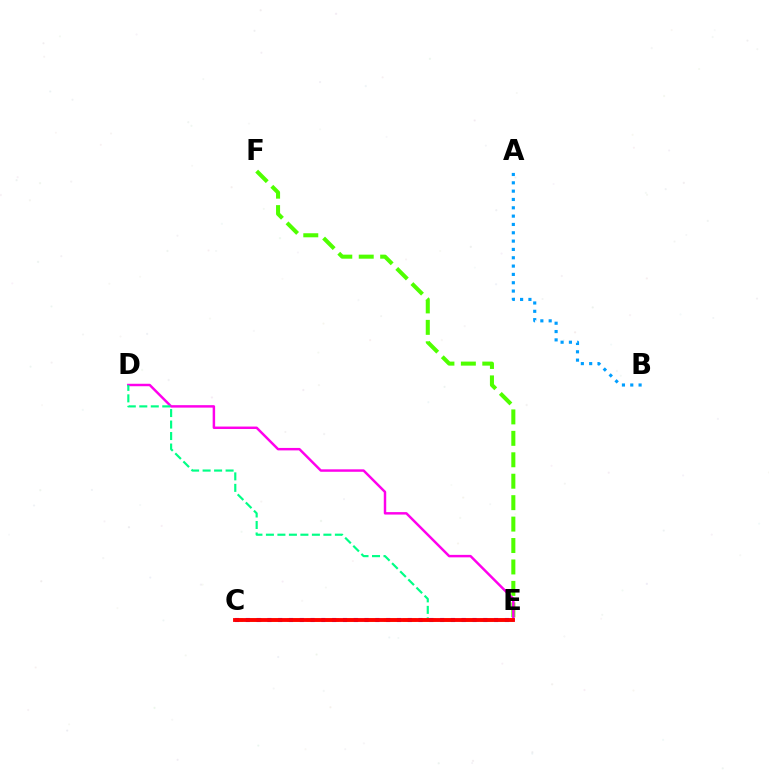{('E', 'F'): [{'color': '#4fff00', 'line_style': 'dashed', 'thickness': 2.91}], ('C', 'E'): [{'color': '#ffd500', 'line_style': 'dashed', 'thickness': 2.62}, {'color': '#3700ff', 'line_style': 'dotted', 'thickness': 2.93}, {'color': '#ff0000', 'line_style': 'solid', 'thickness': 2.78}], ('D', 'E'): [{'color': '#ff00ed', 'line_style': 'solid', 'thickness': 1.77}, {'color': '#00ff86', 'line_style': 'dashed', 'thickness': 1.56}], ('A', 'B'): [{'color': '#009eff', 'line_style': 'dotted', 'thickness': 2.26}]}